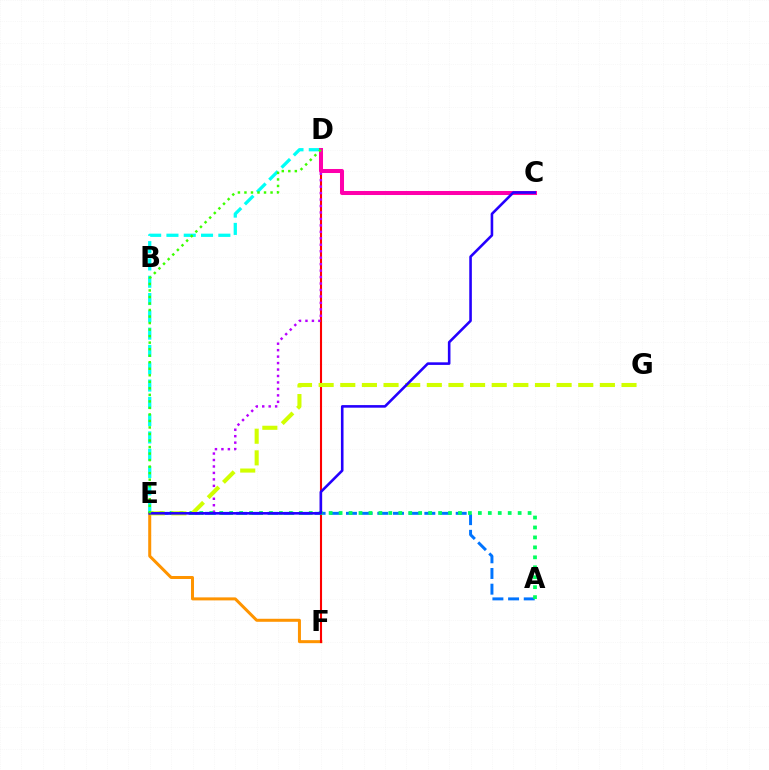{('E', 'F'): [{'color': '#ff9400', 'line_style': 'solid', 'thickness': 2.17}], ('D', 'F'): [{'color': '#ff0000', 'line_style': 'solid', 'thickness': 1.51}], ('A', 'E'): [{'color': '#0074ff', 'line_style': 'dashed', 'thickness': 2.13}, {'color': '#00ff5c', 'line_style': 'dotted', 'thickness': 2.7}], ('D', 'E'): [{'color': '#b900ff', 'line_style': 'dotted', 'thickness': 1.76}, {'color': '#00fff6', 'line_style': 'dashed', 'thickness': 2.35}, {'color': '#3dff00', 'line_style': 'dotted', 'thickness': 1.77}], ('E', 'G'): [{'color': '#d1ff00', 'line_style': 'dashed', 'thickness': 2.94}], ('C', 'D'): [{'color': '#ff00ac', 'line_style': 'solid', 'thickness': 2.9}], ('C', 'E'): [{'color': '#2500ff', 'line_style': 'solid', 'thickness': 1.87}]}